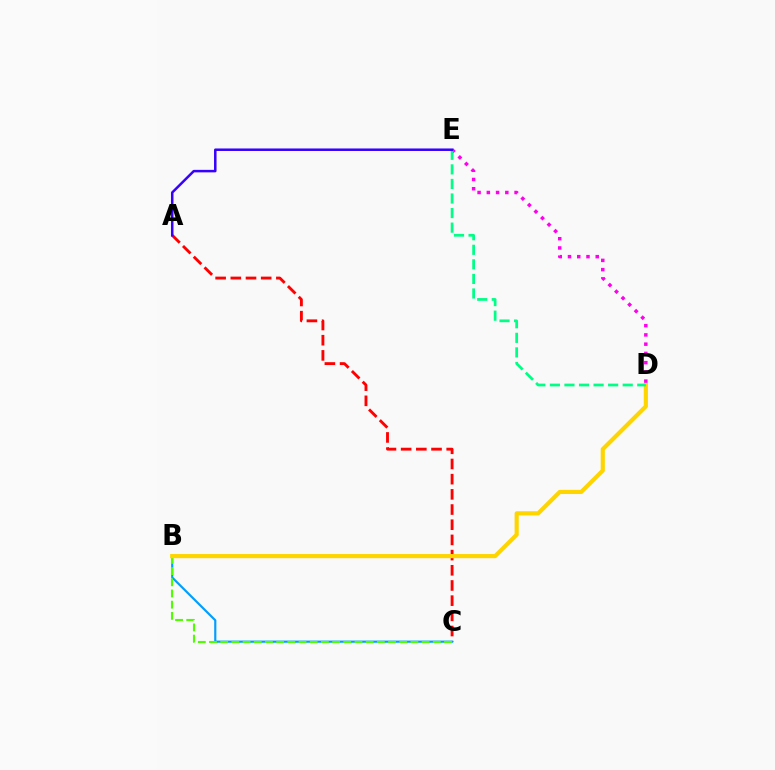{('A', 'C'): [{'color': '#ff0000', 'line_style': 'dashed', 'thickness': 2.06}], ('B', 'C'): [{'color': '#009eff', 'line_style': 'solid', 'thickness': 1.57}, {'color': '#4fff00', 'line_style': 'dashed', 'thickness': 1.52}], ('D', 'E'): [{'color': '#ff00ed', 'line_style': 'dotted', 'thickness': 2.51}, {'color': '#00ff86', 'line_style': 'dashed', 'thickness': 1.98}], ('B', 'D'): [{'color': '#ffd500', 'line_style': 'solid', 'thickness': 2.99}], ('A', 'E'): [{'color': '#3700ff', 'line_style': 'solid', 'thickness': 1.8}]}